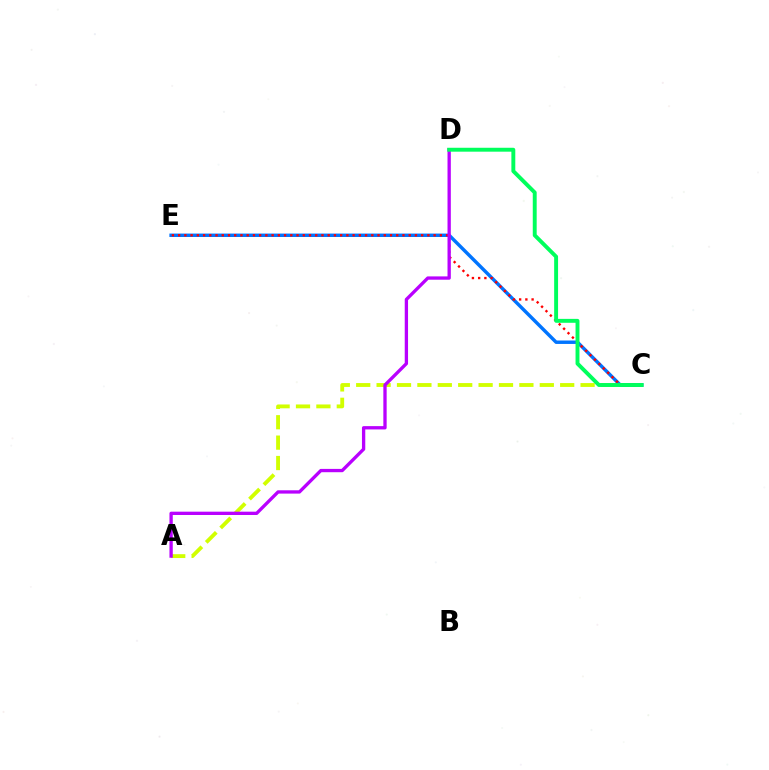{('A', 'C'): [{'color': '#d1ff00', 'line_style': 'dashed', 'thickness': 2.77}], ('C', 'E'): [{'color': '#0074ff', 'line_style': 'solid', 'thickness': 2.48}, {'color': '#ff0000', 'line_style': 'dotted', 'thickness': 1.69}], ('A', 'D'): [{'color': '#b900ff', 'line_style': 'solid', 'thickness': 2.38}], ('C', 'D'): [{'color': '#00ff5c', 'line_style': 'solid', 'thickness': 2.82}]}